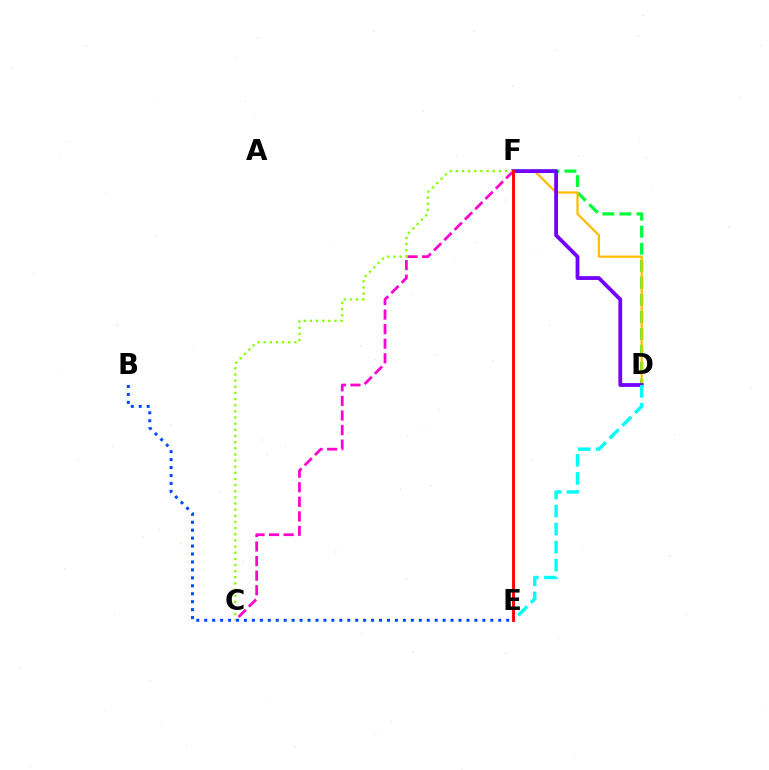{('D', 'F'): [{'color': '#00ff39', 'line_style': 'dashed', 'thickness': 2.32}, {'color': '#ffbd00', 'line_style': 'solid', 'thickness': 1.61}, {'color': '#7200ff', 'line_style': 'solid', 'thickness': 2.74}], ('C', 'F'): [{'color': '#ff00cf', 'line_style': 'dashed', 'thickness': 1.98}, {'color': '#84ff00', 'line_style': 'dotted', 'thickness': 1.67}], ('D', 'E'): [{'color': '#00fff6', 'line_style': 'dashed', 'thickness': 2.45}], ('E', 'F'): [{'color': '#ff0000', 'line_style': 'solid', 'thickness': 2.06}], ('B', 'E'): [{'color': '#004bff', 'line_style': 'dotted', 'thickness': 2.16}]}